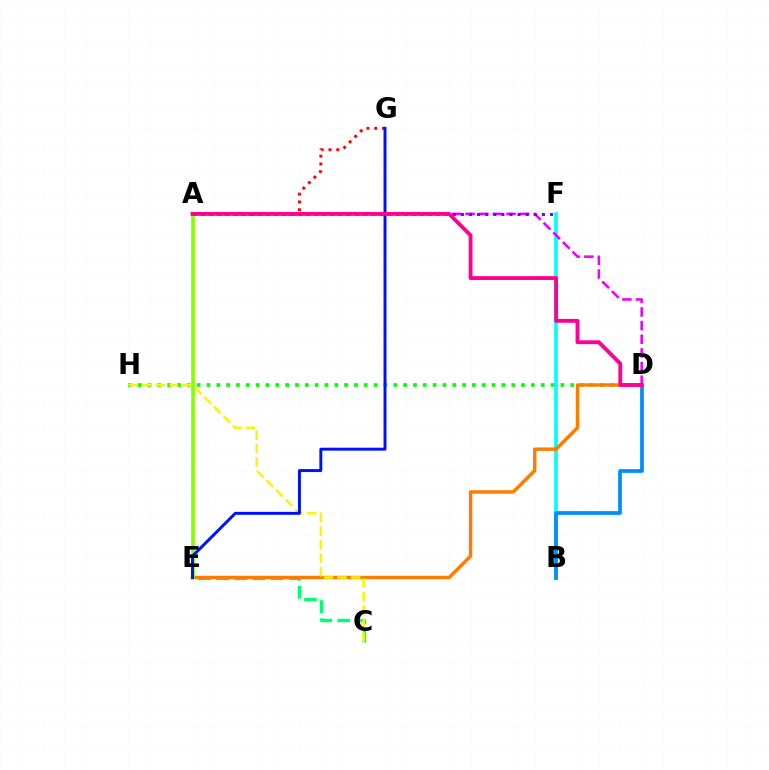{('D', 'H'): [{'color': '#08ff00', 'line_style': 'dotted', 'thickness': 2.67}], ('B', 'F'): [{'color': '#00fff6', 'line_style': 'solid', 'thickness': 2.62}], ('B', 'D'): [{'color': '#008cff', 'line_style': 'solid', 'thickness': 2.68}], ('C', 'E'): [{'color': '#00ff74', 'line_style': 'dashed', 'thickness': 2.46}], ('D', 'E'): [{'color': '#ff7c00', 'line_style': 'solid', 'thickness': 2.48}], ('A', 'D'): [{'color': '#ee00ff', 'line_style': 'dashed', 'thickness': 1.85}, {'color': '#ff0094', 'line_style': 'solid', 'thickness': 2.78}], ('C', 'H'): [{'color': '#fcf500', 'line_style': 'dashed', 'thickness': 1.84}], ('A', 'G'): [{'color': '#ff0000', 'line_style': 'dotted', 'thickness': 2.12}], ('A', 'E'): [{'color': '#84ff00', 'line_style': 'solid', 'thickness': 2.63}], ('E', 'G'): [{'color': '#0010ff', 'line_style': 'solid', 'thickness': 2.13}], ('A', 'F'): [{'color': '#7200ff', 'line_style': 'dotted', 'thickness': 2.2}]}